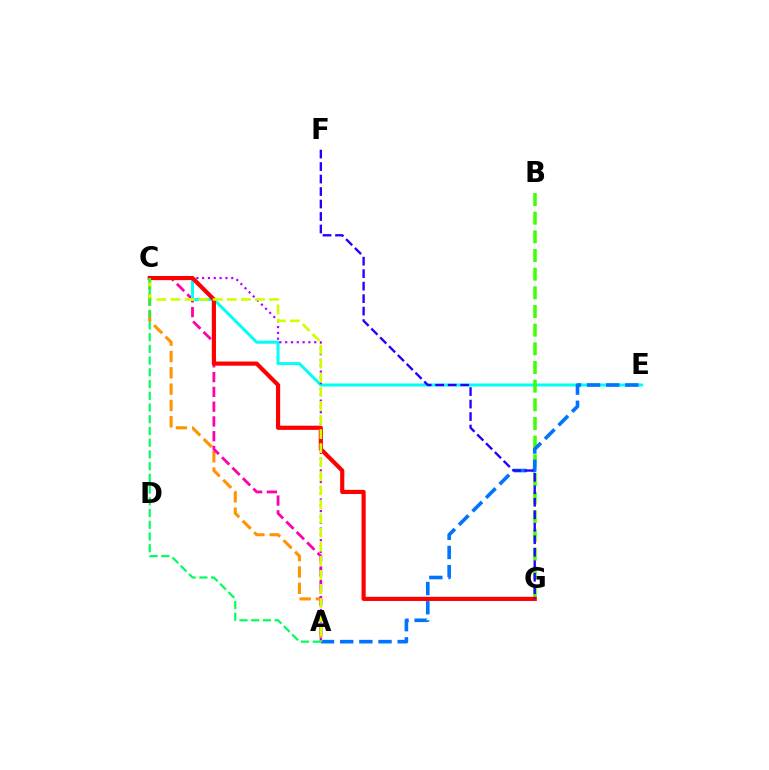{('A', 'C'): [{'color': '#ff9400', 'line_style': 'dashed', 'thickness': 2.22}, {'color': '#ff00ac', 'line_style': 'dashed', 'thickness': 2.01}, {'color': '#b900ff', 'line_style': 'dotted', 'thickness': 1.58}, {'color': '#d1ff00', 'line_style': 'dashed', 'thickness': 1.91}, {'color': '#00ff5c', 'line_style': 'dashed', 'thickness': 1.59}], ('C', 'E'): [{'color': '#00fff6', 'line_style': 'solid', 'thickness': 2.16}], ('B', 'G'): [{'color': '#3dff00', 'line_style': 'dashed', 'thickness': 2.54}], ('A', 'E'): [{'color': '#0074ff', 'line_style': 'dashed', 'thickness': 2.6}], ('C', 'G'): [{'color': '#ff0000', 'line_style': 'solid', 'thickness': 3.0}], ('F', 'G'): [{'color': '#2500ff', 'line_style': 'dashed', 'thickness': 1.7}]}